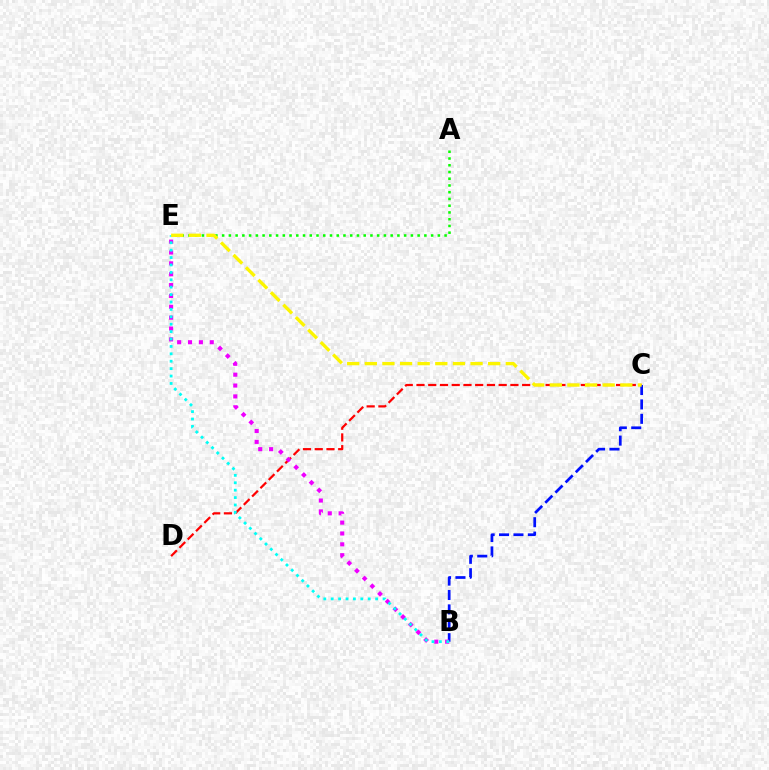{('A', 'E'): [{'color': '#08ff00', 'line_style': 'dotted', 'thickness': 1.83}], ('C', 'D'): [{'color': '#ff0000', 'line_style': 'dashed', 'thickness': 1.59}], ('B', 'C'): [{'color': '#0010ff', 'line_style': 'dashed', 'thickness': 1.96}], ('B', 'E'): [{'color': '#ee00ff', 'line_style': 'dotted', 'thickness': 2.95}, {'color': '#00fff6', 'line_style': 'dotted', 'thickness': 2.01}], ('C', 'E'): [{'color': '#fcf500', 'line_style': 'dashed', 'thickness': 2.39}]}